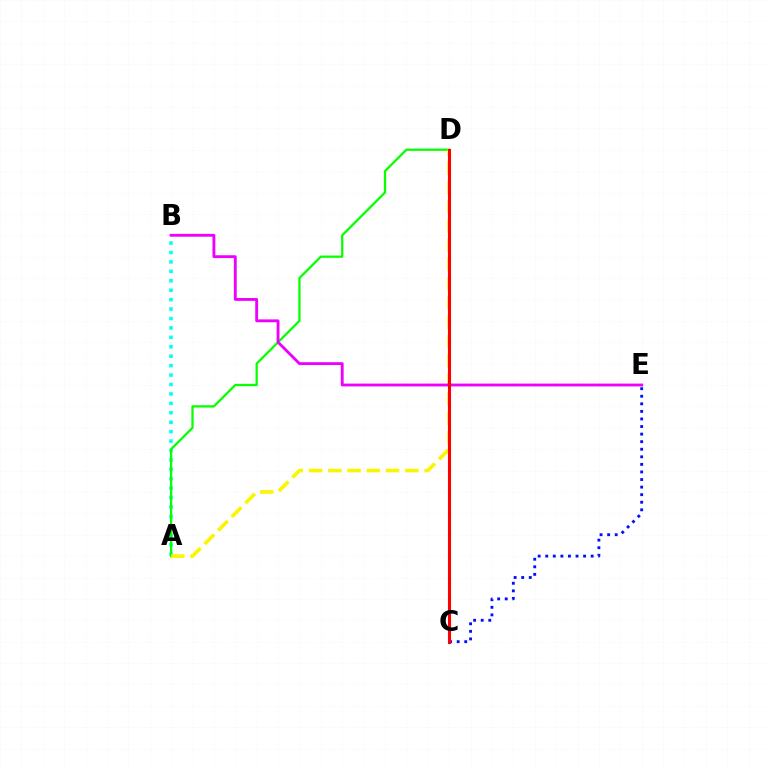{('A', 'B'): [{'color': '#00fff6', 'line_style': 'dotted', 'thickness': 2.56}], ('C', 'E'): [{'color': '#0010ff', 'line_style': 'dotted', 'thickness': 2.06}], ('A', 'D'): [{'color': '#08ff00', 'line_style': 'solid', 'thickness': 1.64}, {'color': '#fcf500', 'line_style': 'dashed', 'thickness': 2.61}], ('B', 'E'): [{'color': '#ee00ff', 'line_style': 'solid', 'thickness': 2.06}], ('C', 'D'): [{'color': '#ff0000', 'line_style': 'solid', 'thickness': 2.23}]}